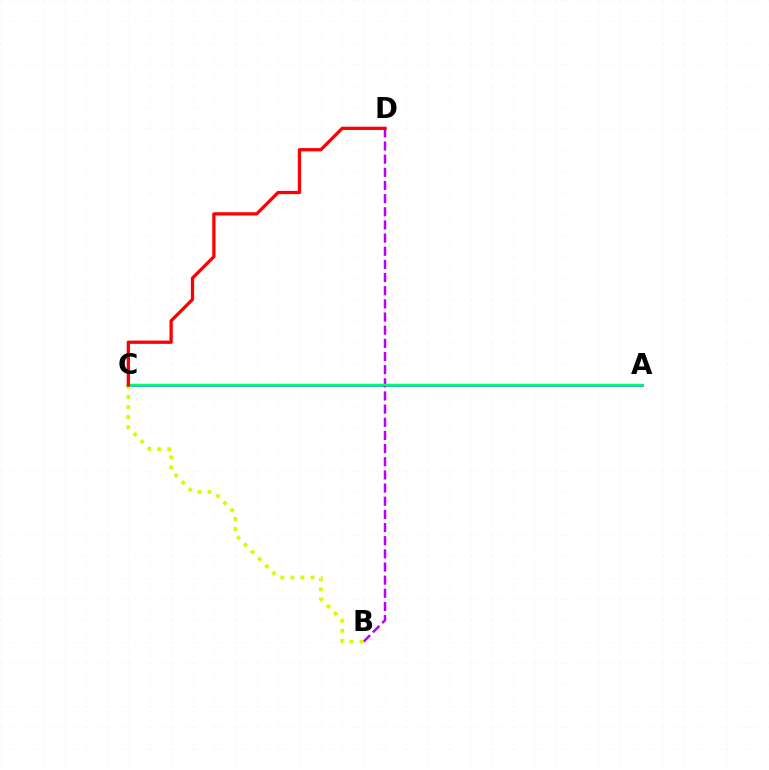{('A', 'C'): [{'color': '#0074ff', 'line_style': 'solid', 'thickness': 1.81}, {'color': '#00ff5c', 'line_style': 'solid', 'thickness': 1.8}], ('B', 'D'): [{'color': '#b900ff', 'line_style': 'dashed', 'thickness': 1.79}], ('B', 'C'): [{'color': '#d1ff00', 'line_style': 'dotted', 'thickness': 2.74}], ('C', 'D'): [{'color': '#ff0000', 'line_style': 'solid', 'thickness': 2.36}]}